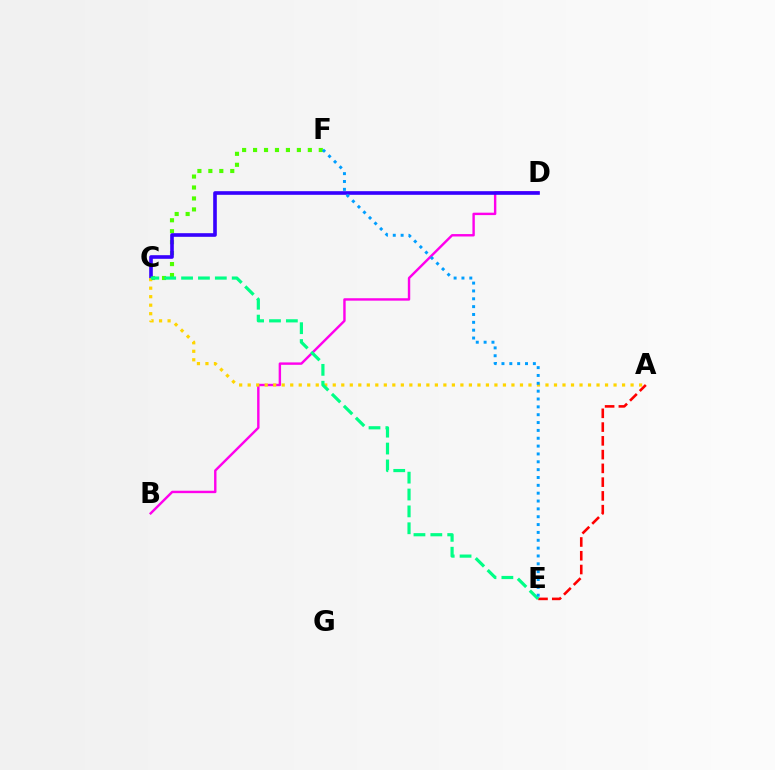{('B', 'D'): [{'color': '#ff00ed', 'line_style': 'solid', 'thickness': 1.74}], ('C', 'F'): [{'color': '#4fff00', 'line_style': 'dotted', 'thickness': 2.98}], ('C', 'D'): [{'color': '#3700ff', 'line_style': 'solid', 'thickness': 2.61}], ('A', 'C'): [{'color': '#ffd500', 'line_style': 'dotted', 'thickness': 2.31}], ('A', 'E'): [{'color': '#ff0000', 'line_style': 'dashed', 'thickness': 1.87}], ('C', 'E'): [{'color': '#00ff86', 'line_style': 'dashed', 'thickness': 2.29}], ('E', 'F'): [{'color': '#009eff', 'line_style': 'dotted', 'thickness': 2.13}]}